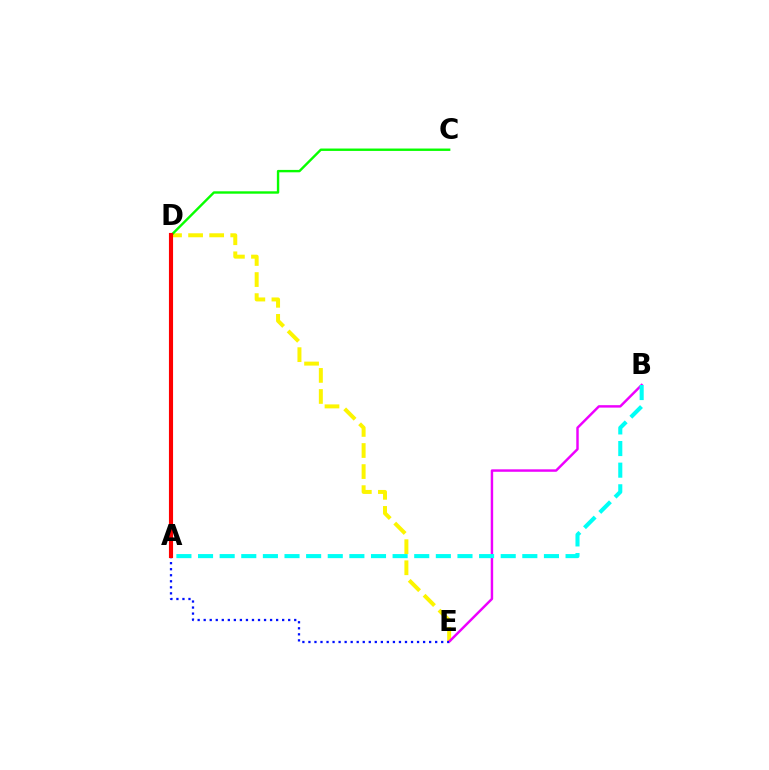{('D', 'E'): [{'color': '#fcf500', 'line_style': 'dashed', 'thickness': 2.86}], ('B', 'E'): [{'color': '#ee00ff', 'line_style': 'solid', 'thickness': 1.76}], ('A', 'E'): [{'color': '#0010ff', 'line_style': 'dotted', 'thickness': 1.64}], ('C', 'D'): [{'color': '#08ff00', 'line_style': 'solid', 'thickness': 1.73}], ('A', 'D'): [{'color': '#ff0000', 'line_style': 'solid', 'thickness': 2.97}], ('A', 'B'): [{'color': '#00fff6', 'line_style': 'dashed', 'thickness': 2.94}]}